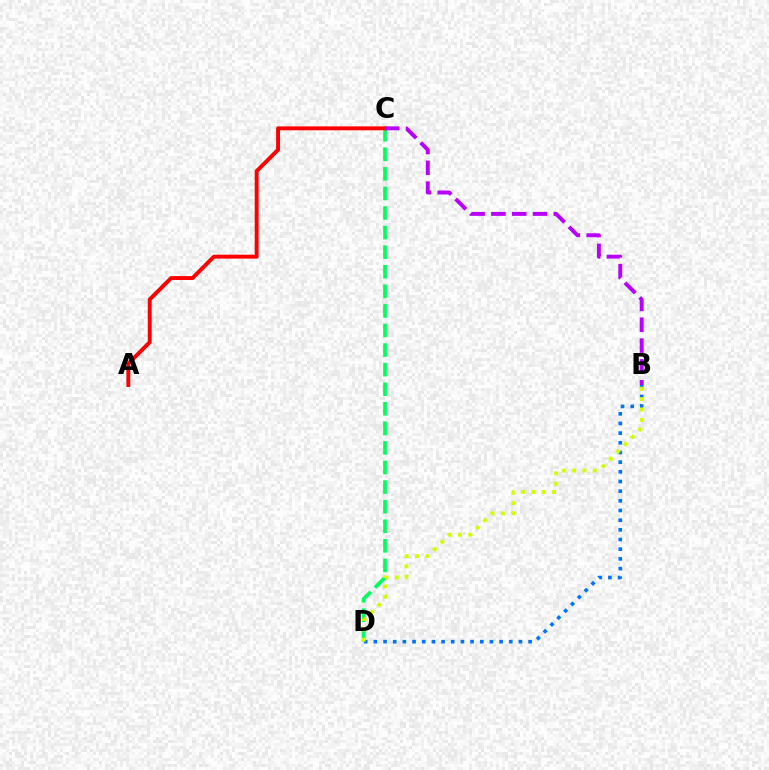{('C', 'D'): [{'color': '#00ff5c', 'line_style': 'dashed', 'thickness': 2.66}], ('A', 'C'): [{'color': '#ff0000', 'line_style': 'solid', 'thickness': 2.82}], ('B', 'C'): [{'color': '#b900ff', 'line_style': 'dashed', 'thickness': 2.83}], ('B', 'D'): [{'color': '#0074ff', 'line_style': 'dotted', 'thickness': 2.63}, {'color': '#d1ff00', 'line_style': 'dotted', 'thickness': 2.82}]}